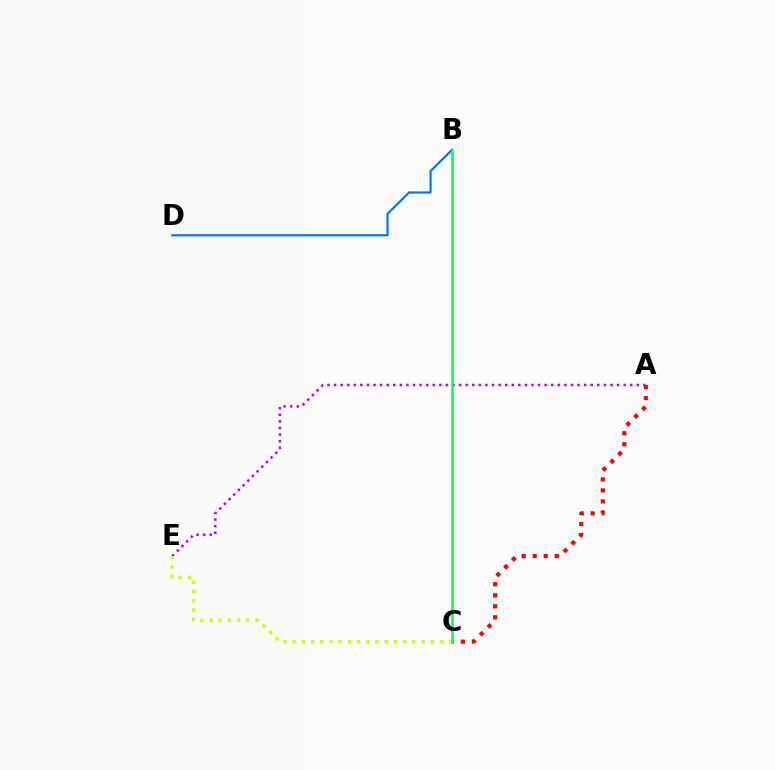{('B', 'D'): [{'color': '#0074ff', 'line_style': 'solid', 'thickness': 1.56}], ('A', 'C'): [{'color': '#ff0000', 'line_style': 'dotted', 'thickness': 2.99}], ('A', 'E'): [{'color': '#b900ff', 'line_style': 'dotted', 'thickness': 1.79}], ('C', 'E'): [{'color': '#d1ff00', 'line_style': 'dotted', 'thickness': 2.5}], ('B', 'C'): [{'color': '#00ff5c', 'line_style': 'solid', 'thickness': 1.85}]}